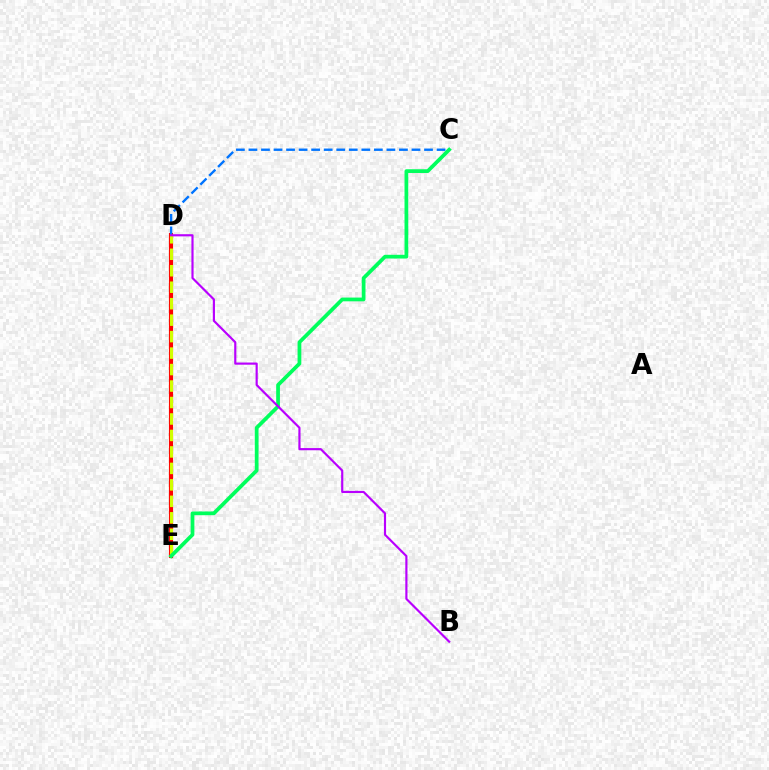{('D', 'E'): [{'color': '#ff0000', 'line_style': 'solid', 'thickness': 2.98}, {'color': '#d1ff00', 'line_style': 'dashed', 'thickness': 2.24}], ('C', 'D'): [{'color': '#0074ff', 'line_style': 'dashed', 'thickness': 1.7}], ('C', 'E'): [{'color': '#00ff5c', 'line_style': 'solid', 'thickness': 2.7}], ('B', 'D'): [{'color': '#b900ff', 'line_style': 'solid', 'thickness': 1.56}]}